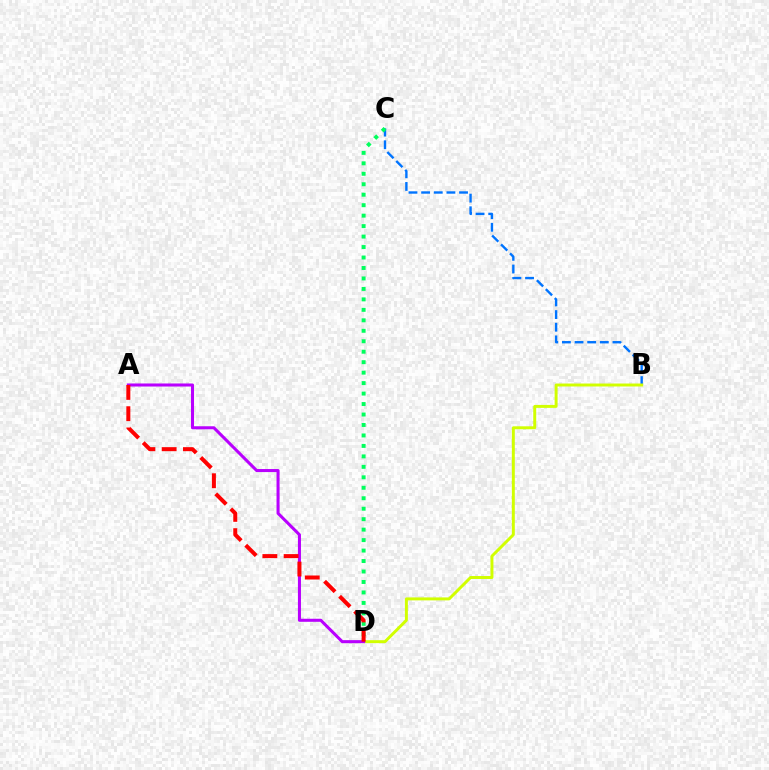{('B', 'C'): [{'color': '#0074ff', 'line_style': 'dashed', 'thickness': 1.72}], ('B', 'D'): [{'color': '#d1ff00', 'line_style': 'solid', 'thickness': 2.13}], ('C', 'D'): [{'color': '#00ff5c', 'line_style': 'dotted', 'thickness': 2.84}], ('A', 'D'): [{'color': '#b900ff', 'line_style': 'solid', 'thickness': 2.19}, {'color': '#ff0000', 'line_style': 'dashed', 'thickness': 2.89}]}